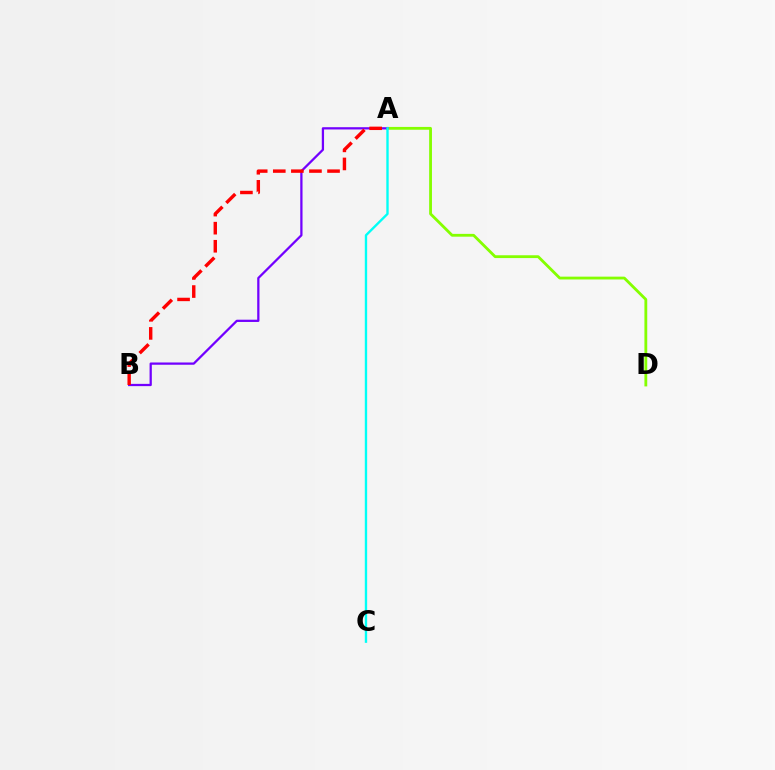{('A', 'D'): [{'color': '#84ff00', 'line_style': 'solid', 'thickness': 2.03}], ('A', 'B'): [{'color': '#7200ff', 'line_style': 'solid', 'thickness': 1.63}, {'color': '#ff0000', 'line_style': 'dashed', 'thickness': 2.46}], ('A', 'C'): [{'color': '#00fff6', 'line_style': 'solid', 'thickness': 1.7}]}